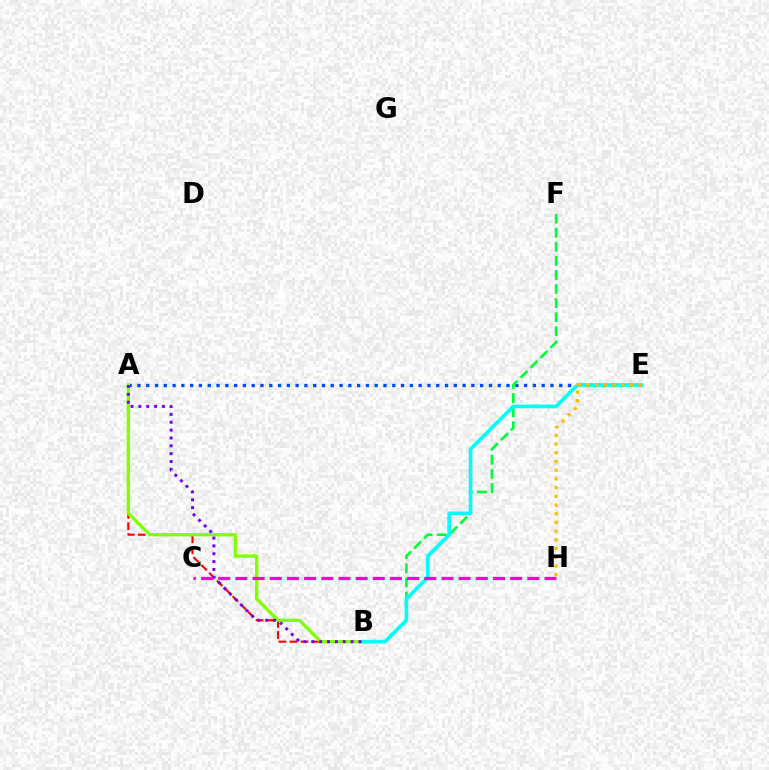{('A', 'E'): [{'color': '#004bff', 'line_style': 'dotted', 'thickness': 2.39}], ('A', 'B'): [{'color': '#ff0000', 'line_style': 'dashed', 'thickness': 1.5}, {'color': '#84ff00', 'line_style': 'solid', 'thickness': 2.41}, {'color': '#7200ff', 'line_style': 'dotted', 'thickness': 2.13}], ('B', 'F'): [{'color': '#00ff39', 'line_style': 'dashed', 'thickness': 1.91}], ('B', 'E'): [{'color': '#00fff6', 'line_style': 'solid', 'thickness': 2.66}], ('E', 'H'): [{'color': '#ffbd00', 'line_style': 'dotted', 'thickness': 2.36}], ('C', 'H'): [{'color': '#ff00cf', 'line_style': 'dashed', 'thickness': 2.33}]}